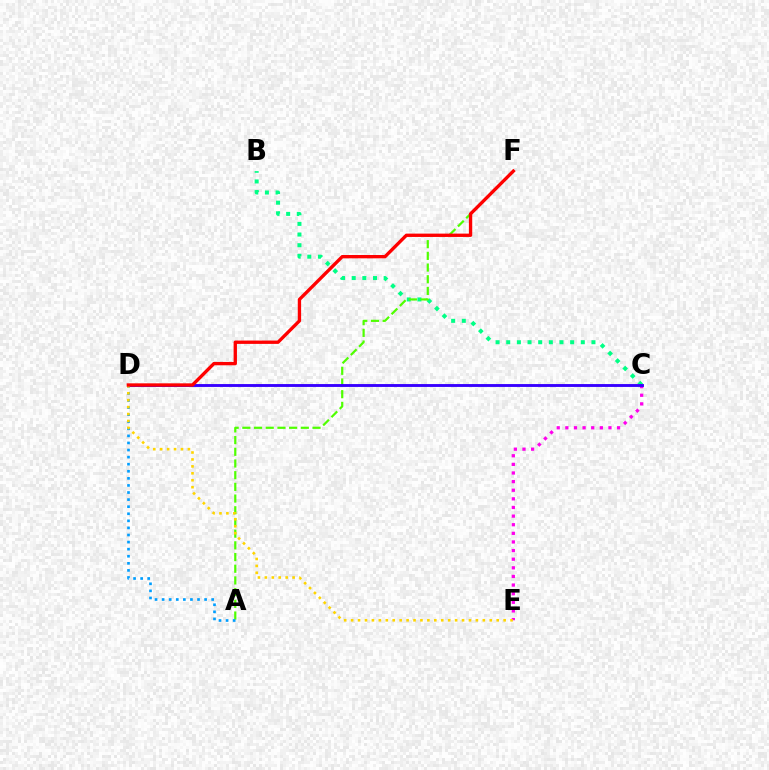{('B', 'C'): [{'color': '#00ff86', 'line_style': 'dotted', 'thickness': 2.89}], ('A', 'F'): [{'color': '#4fff00', 'line_style': 'dashed', 'thickness': 1.59}], ('C', 'E'): [{'color': '#ff00ed', 'line_style': 'dotted', 'thickness': 2.34}], ('C', 'D'): [{'color': '#3700ff', 'line_style': 'solid', 'thickness': 2.07}], ('A', 'D'): [{'color': '#009eff', 'line_style': 'dotted', 'thickness': 1.92}], ('D', 'E'): [{'color': '#ffd500', 'line_style': 'dotted', 'thickness': 1.88}], ('D', 'F'): [{'color': '#ff0000', 'line_style': 'solid', 'thickness': 2.4}]}